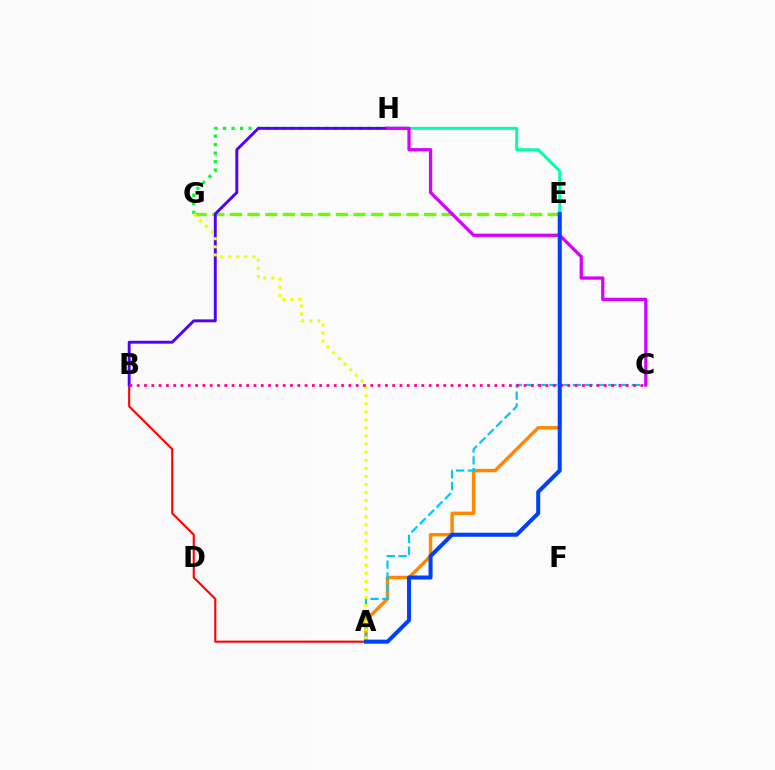{('A', 'E'): [{'color': '#ff8800', 'line_style': 'solid', 'thickness': 2.48}, {'color': '#003fff', 'line_style': 'solid', 'thickness': 2.89}], ('E', 'G'): [{'color': '#66ff00', 'line_style': 'dashed', 'thickness': 2.4}], ('A', 'B'): [{'color': '#ff0000', 'line_style': 'solid', 'thickness': 1.51}], ('A', 'C'): [{'color': '#00c7ff', 'line_style': 'dashed', 'thickness': 1.6}], ('G', 'H'): [{'color': '#00ff27', 'line_style': 'dotted', 'thickness': 2.31}], ('B', 'H'): [{'color': '#4f00ff', 'line_style': 'solid', 'thickness': 2.09}], ('E', 'H'): [{'color': '#00ffaf', 'line_style': 'solid', 'thickness': 2.16}], ('A', 'G'): [{'color': '#eeff00', 'line_style': 'dotted', 'thickness': 2.19}], ('C', 'H'): [{'color': '#d600ff', 'line_style': 'solid', 'thickness': 2.35}], ('B', 'C'): [{'color': '#ff00a0', 'line_style': 'dotted', 'thickness': 1.98}]}